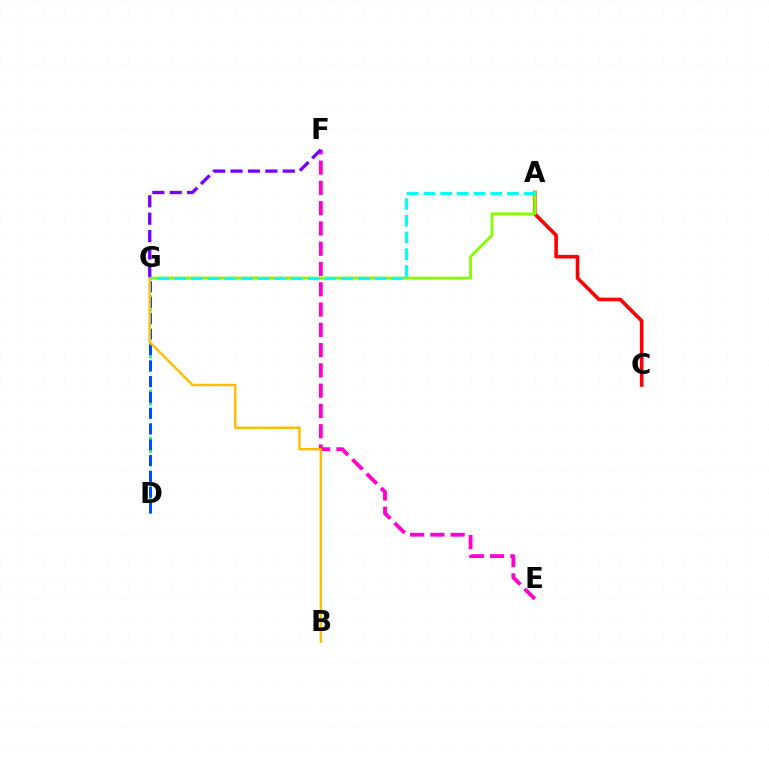{('D', 'G'): [{'color': '#00ff39', 'line_style': 'dotted', 'thickness': 1.83}, {'color': '#004bff', 'line_style': 'dashed', 'thickness': 2.15}], ('A', 'C'): [{'color': '#ff0000', 'line_style': 'solid', 'thickness': 2.6}], ('E', 'F'): [{'color': '#ff00cf', 'line_style': 'dashed', 'thickness': 2.75}], ('A', 'G'): [{'color': '#84ff00', 'line_style': 'solid', 'thickness': 2.04}, {'color': '#00fff6', 'line_style': 'dashed', 'thickness': 2.27}], ('B', 'G'): [{'color': '#ffbd00', 'line_style': 'solid', 'thickness': 1.74}], ('F', 'G'): [{'color': '#7200ff', 'line_style': 'dashed', 'thickness': 2.37}]}